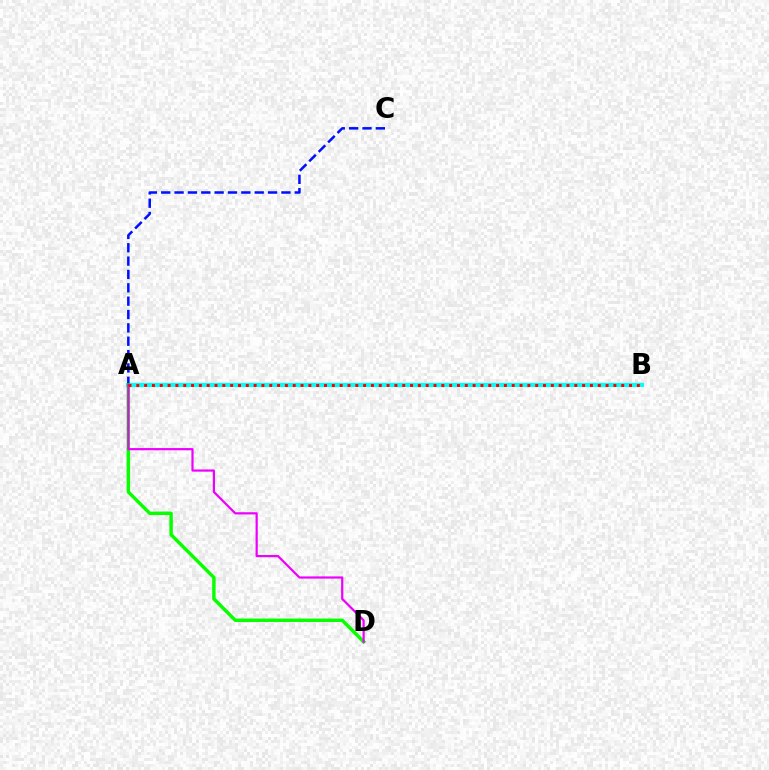{('A', 'B'): [{'color': '#fcf500', 'line_style': 'dashed', 'thickness': 2.65}, {'color': '#00fff6', 'line_style': 'solid', 'thickness': 2.99}, {'color': '#ff0000', 'line_style': 'dotted', 'thickness': 2.13}], ('A', 'C'): [{'color': '#0010ff', 'line_style': 'dashed', 'thickness': 1.81}], ('A', 'D'): [{'color': '#08ff00', 'line_style': 'solid', 'thickness': 2.48}, {'color': '#ee00ff', 'line_style': 'solid', 'thickness': 1.59}]}